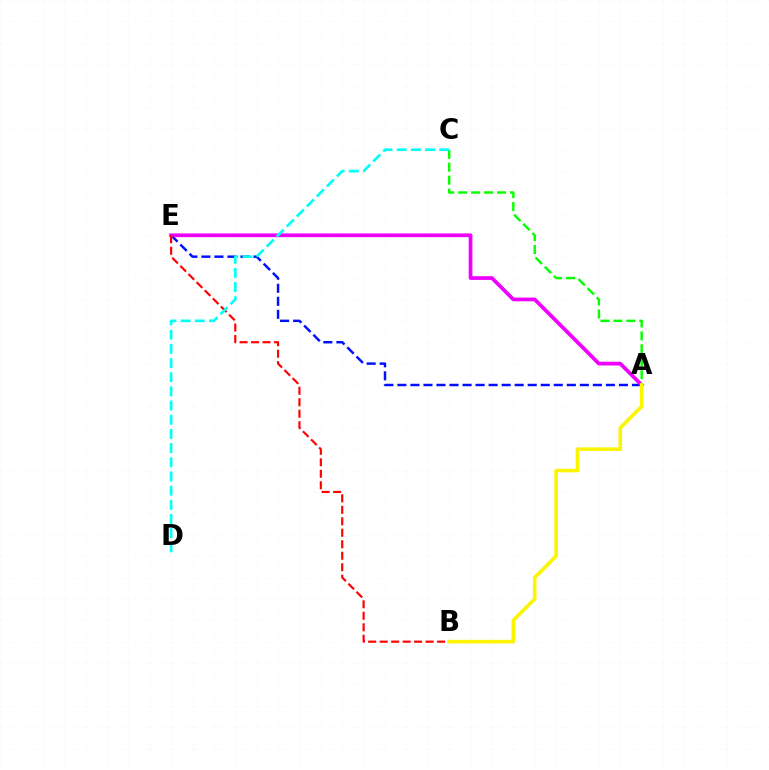{('A', 'E'): [{'color': '#0010ff', 'line_style': 'dashed', 'thickness': 1.77}, {'color': '#ee00ff', 'line_style': 'solid', 'thickness': 2.69}], ('A', 'C'): [{'color': '#08ff00', 'line_style': 'dashed', 'thickness': 1.76}], ('B', 'E'): [{'color': '#ff0000', 'line_style': 'dashed', 'thickness': 1.56}], ('C', 'D'): [{'color': '#00fff6', 'line_style': 'dashed', 'thickness': 1.93}], ('A', 'B'): [{'color': '#fcf500', 'line_style': 'solid', 'thickness': 2.58}]}